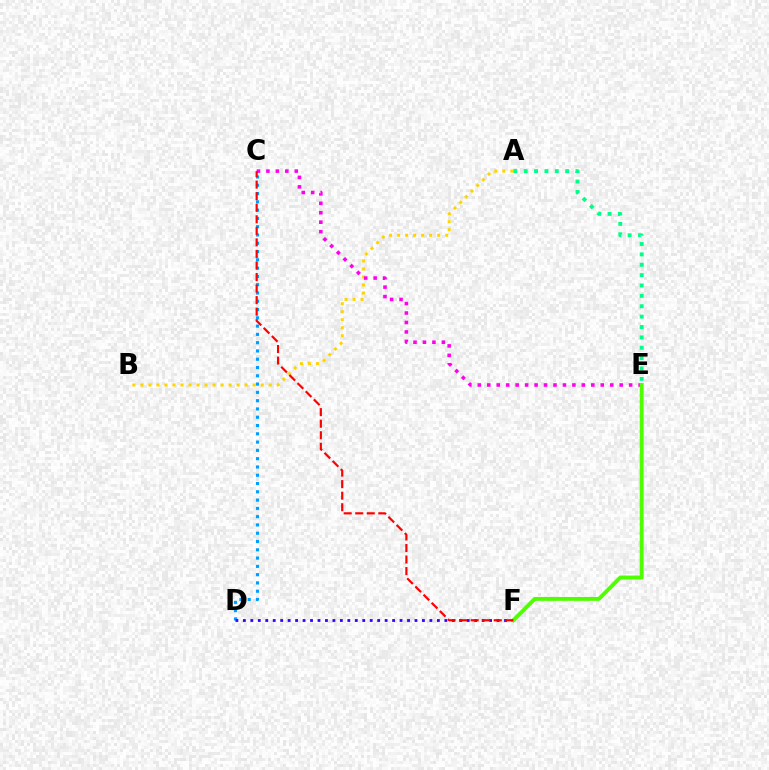{('A', 'B'): [{'color': '#ffd500', 'line_style': 'dotted', 'thickness': 2.18}], ('C', 'E'): [{'color': '#ff00ed', 'line_style': 'dotted', 'thickness': 2.57}], ('C', 'D'): [{'color': '#009eff', 'line_style': 'dotted', 'thickness': 2.25}], ('D', 'F'): [{'color': '#3700ff', 'line_style': 'dotted', 'thickness': 2.03}], ('E', 'F'): [{'color': '#4fff00', 'line_style': 'solid', 'thickness': 2.79}], ('A', 'E'): [{'color': '#00ff86', 'line_style': 'dotted', 'thickness': 2.82}], ('C', 'F'): [{'color': '#ff0000', 'line_style': 'dashed', 'thickness': 1.57}]}